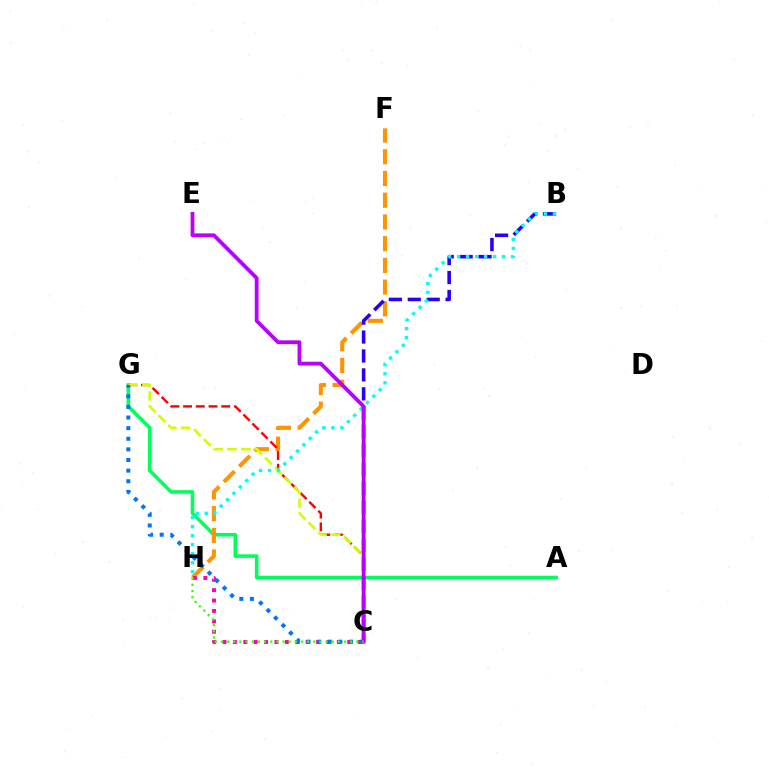{('A', 'G'): [{'color': '#00ff5c', 'line_style': 'solid', 'thickness': 2.59}], ('F', 'H'): [{'color': '#ff9400', 'line_style': 'dashed', 'thickness': 2.95}], ('B', 'C'): [{'color': '#2500ff', 'line_style': 'dashed', 'thickness': 2.57}], ('C', 'H'): [{'color': '#ff00ac', 'line_style': 'dotted', 'thickness': 2.82}, {'color': '#3dff00', 'line_style': 'dotted', 'thickness': 1.67}], ('C', 'G'): [{'color': '#ff0000', 'line_style': 'dashed', 'thickness': 1.73}, {'color': '#d1ff00', 'line_style': 'dashed', 'thickness': 1.87}, {'color': '#0074ff', 'line_style': 'dotted', 'thickness': 2.88}], ('B', 'H'): [{'color': '#00fff6', 'line_style': 'dotted', 'thickness': 2.45}], ('C', 'E'): [{'color': '#b900ff', 'line_style': 'solid', 'thickness': 2.73}]}